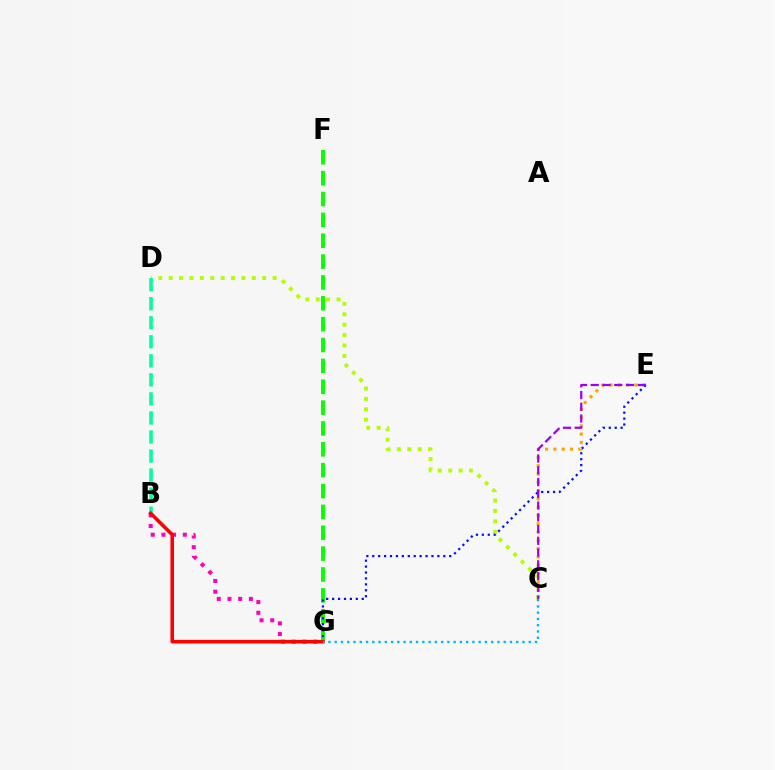{('C', 'E'): [{'color': '#ffa500', 'line_style': 'dotted', 'thickness': 2.25}, {'color': '#9b00ff', 'line_style': 'dashed', 'thickness': 1.6}], ('F', 'G'): [{'color': '#08ff00', 'line_style': 'dashed', 'thickness': 2.83}], ('C', 'D'): [{'color': '#b3ff00', 'line_style': 'dotted', 'thickness': 2.82}], ('B', 'D'): [{'color': '#00ff9d', 'line_style': 'dashed', 'thickness': 2.59}], ('B', 'G'): [{'color': '#ff00bd', 'line_style': 'dotted', 'thickness': 2.91}, {'color': '#ff0000', 'line_style': 'solid', 'thickness': 2.57}], ('E', 'G'): [{'color': '#0010ff', 'line_style': 'dotted', 'thickness': 1.61}], ('C', 'G'): [{'color': '#00b5ff', 'line_style': 'dotted', 'thickness': 1.7}]}